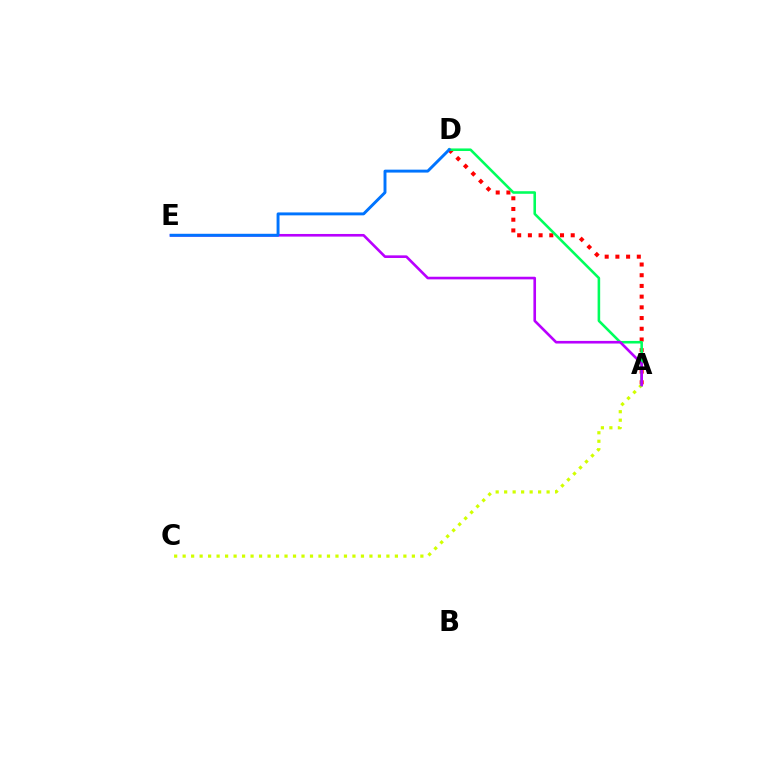{('A', 'C'): [{'color': '#d1ff00', 'line_style': 'dotted', 'thickness': 2.31}], ('A', 'D'): [{'color': '#ff0000', 'line_style': 'dotted', 'thickness': 2.91}, {'color': '#00ff5c', 'line_style': 'solid', 'thickness': 1.85}], ('A', 'E'): [{'color': '#b900ff', 'line_style': 'solid', 'thickness': 1.89}], ('D', 'E'): [{'color': '#0074ff', 'line_style': 'solid', 'thickness': 2.11}]}